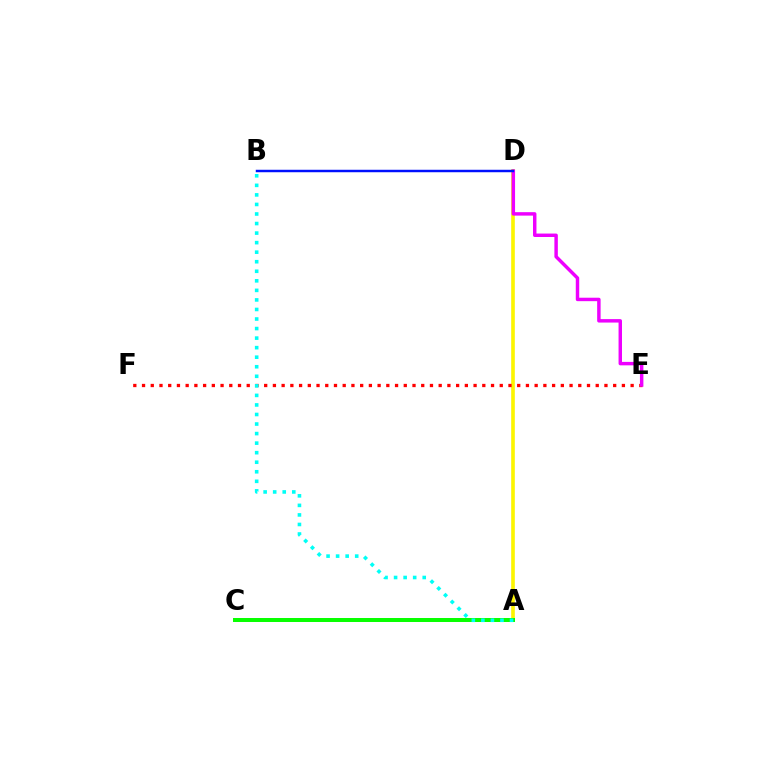{('A', 'D'): [{'color': '#fcf500', 'line_style': 'solid', 'thickness': 2.62}], ('E', 'F'): [{'color': '#ff0000', 'line_style': 'dotted', 'thickness': 2.37}], ('D', 'E'): [{'color': '#ee00ff', 'line_style': 'solid', 'thickness': 2.48}], ('A', 'C'): [{'color': '#08ff00', 'line_style': 'solid', 'thickness': 2.87}], ('B', 'D'): [{'color': '#0010ff', 'line_style': 'solid', 'thickness': 1.77}], ('A', 'B'): [{'color': '#00fff6', 'line_style': 'dotted', 'thickness': 2.59}]}